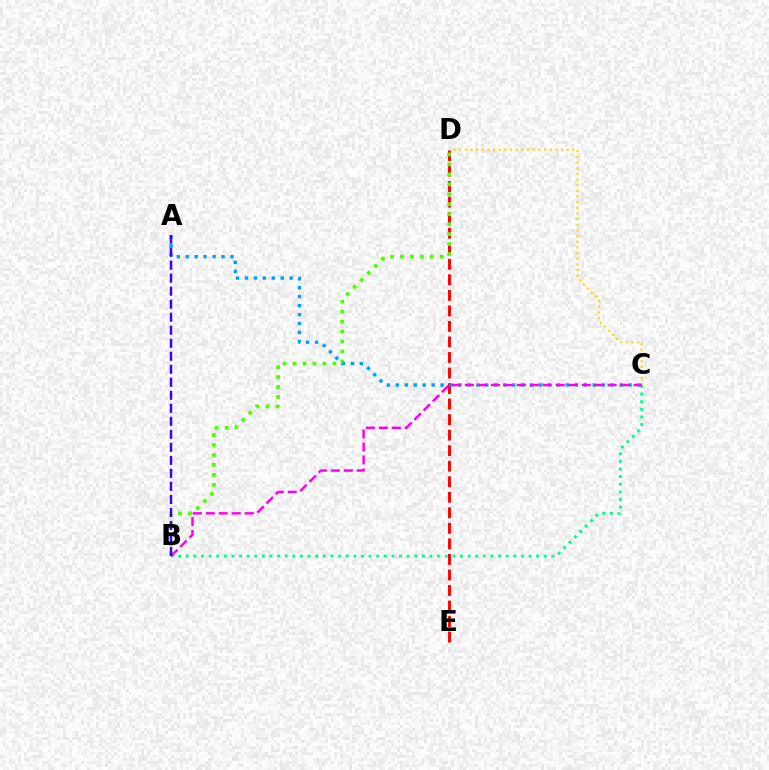{('D', 'E'): [{'color': '#ff0000', 'line_style': 'dashed', 'thickness': 2.11}], ('C', 'D'): [{'color': '#ffd500', 'line_style': 'dotted', 'thickness': 1.54}], ('B', 'D'): [{'color': '#4fff00', 'line_style': 'dotted', 'thickness': 2.71}], ('B', 'C'): [{'color': '#00ff86', 'line_style': 'dotted', 'thickness': 2.07}, {'color': '#ff00ed', 'line_style': 'dashed', 'thickness': 1.76}], ('A', 'C'): [{'color': '#009eff', 'line_style': 'dotted', 'thickness': 2.43}], ('A', 'B'): [{'color': '#3700ff', 'line_style': 'dashed', 'thickness': 1.77}]}